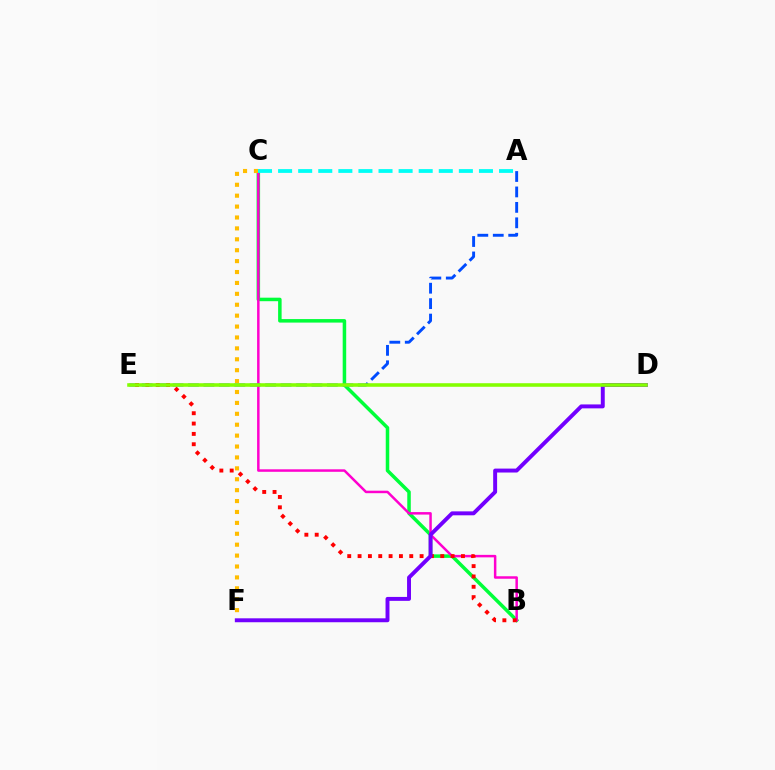{('B', 'C'): [{'color': '#00ff39', 'line_style': 'solid', 'thickness': 2.53}, {'color': '#ff00cf', 'line_style': 'solid', 'thickness': 1.79}], ('A', 'C'): [{'color': '#00fff6', 'line_style': 'dashed', 'thickness': 2.73}], ('A', 'E'): [{'color': '#004bff', 'line_style': 'dashed', 'thickness': 2.1}], ('C', 'F'): [{'color': '#ffbd00', 'line_style': 'dotted', 'thickness': 2.96}], ('B', 'E'): [{'color': '#ff0000', 'line_style': 'dotted', 'thickness': 2.81}], ('D', 'F'): [{'color': '#7200ff', 'line_style': 'solid', 'thickness': 2.83}], ('D', 'E'): [{'color': '#84ff00', 'line_style': 'solid', 'thickness': 2.57}]}